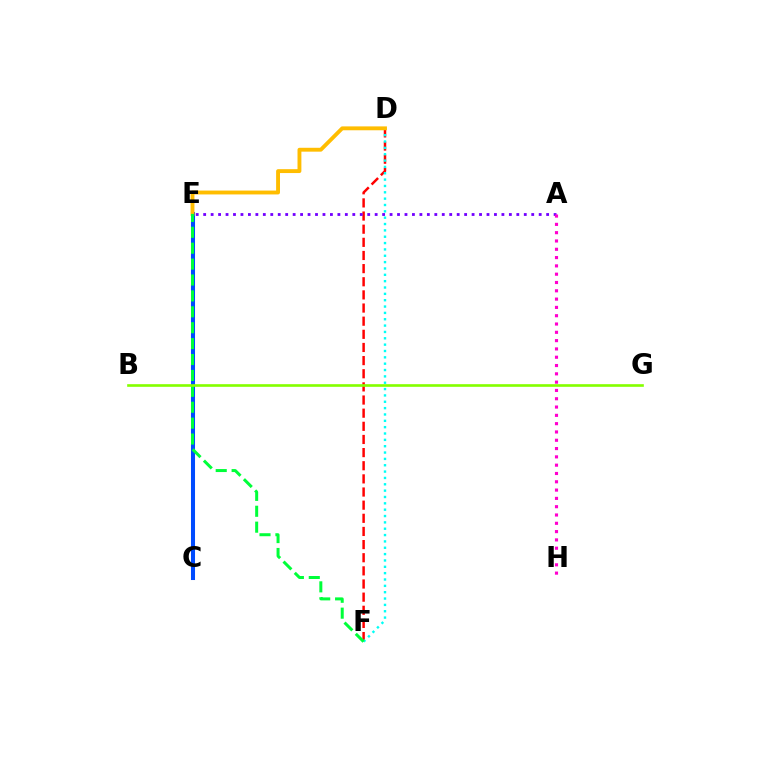{('D', 'F'): [{'color': '#ff0000', 'line_style': 'dashed', 'thickness': 1.79}, {'color': '#00fff6', 'line_style': 'dotted', 'thickness': 1.72}], ('C', 'E'): [{'color': '#004bff', 'line_style': 'solid', 'thickness': 2.91}], ('D', 'E'): [{'color': '#ffbd00', 'line_style': 'solid', 'thickness': 2.79}], ('E', 'F'): [{'color': '#00ff39', 'line_style': 'dashed', 'thickness': 2.16}], ('A', 'E'): [{'color': '#7200ff', 'line_style': 'dotted', 'thickness': 2.03}], ('A', 'H'): [{'color': '#ff00cf', 'line_style': 'dotted', 'thickness': 2.26}], ('B', 'G'): [{'color': '#84ff00', 'line_style': 'solid', 'thickness': 1.9}]}